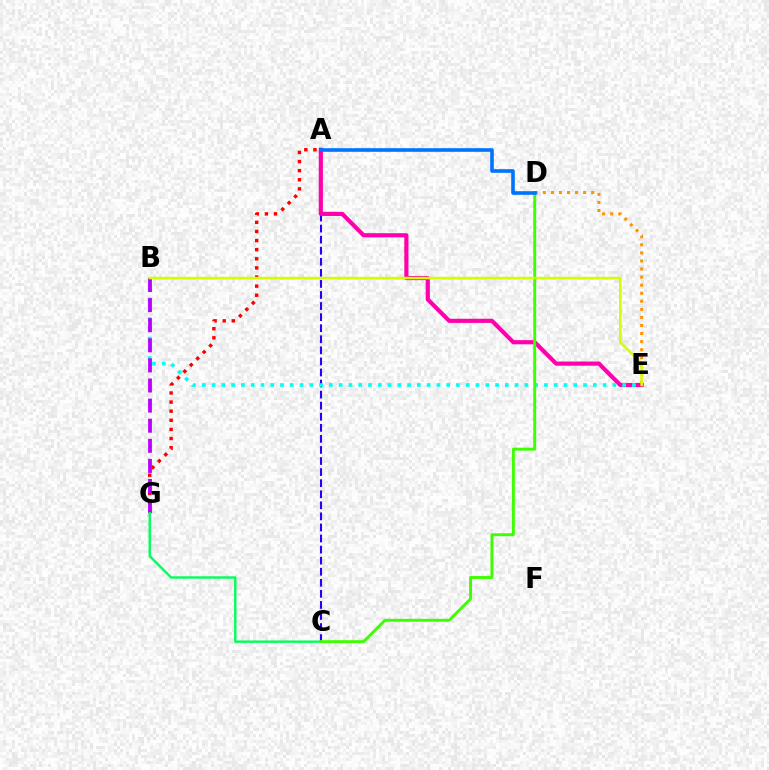{('A', 'G'): [{'color': '#ff0000', 'line_style': 'dotted', 'thickness': 2.47}], ('A', 'C'): [{'color': '#2500ff', 'line_style': 'dashed', 'thickness': 1.5}], ('A', 'E'): [{'color': '#ff00ac', 'line_style': 'solid', 'thickness': 2.99}], ('D', 'E'): [{'color': '#ff9400', 'line_style': 'dotted', 'thickness': 2.19}], ('B', 'E'): [{'color': '#00fff6', 'line_style': 'dotted', 'thickness': 2.66}, {'color': '#d1ff00', 'line_style': 'solid', 'thickness': 1.85}], ('B', 'G'): [{'color': '#b900ff', 'line_style': 'dashed', 'thickness': 2.73}], ('C', 'G'): [{'color': '#00ff5c', 'line_style': 'solid', 'thickness': 1.73}], ('C', 'D'): [{'color': '#3dff00', 'line_style': 'solid', 'thickness': 2.09}], ('A', 'D'): [{'color': '#0074ff', 'line_style': 'solid', 'thickness': 2.6}]}